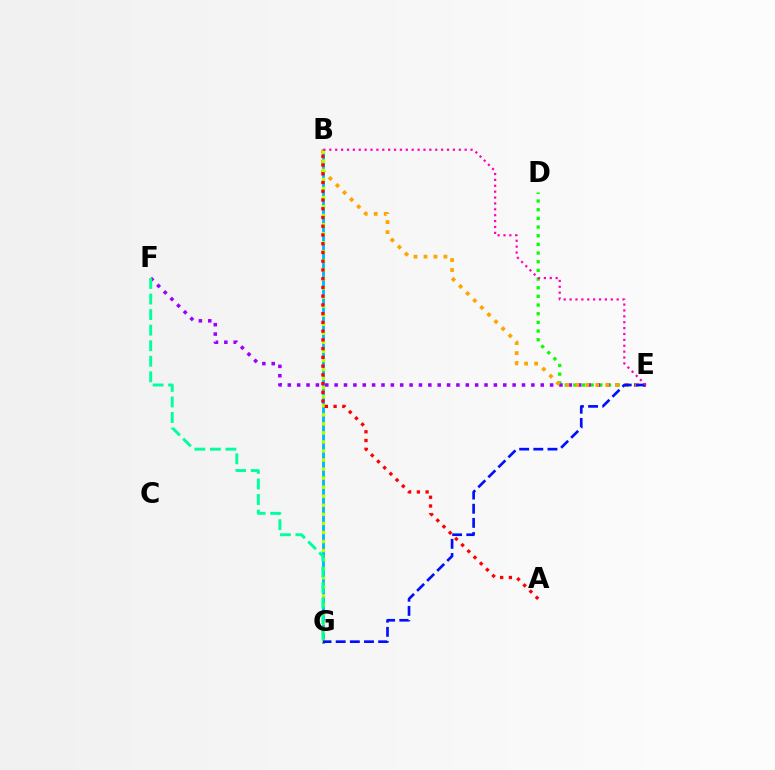{('D', 'E'): [{'color': '#08ff00', 'line_style': 'dotted', 'thickness': 2.36}], ('B', 'G'): [{'color': '#00b5ff', 'line_style': 'solid', 'thickness': 2.05}, {'color': '#b3ff00', 'line_style': 'dotted', 'thickness': 2.46}], ('E', 'F'): [{'color': '#9b00ff', 'line_style': 'dotted', 'thickness': 2.55}], ('B', 'E'): [{'color': '#ffa500', 'line_style': 'dotted', 'thickness': 2.72}, {'color': '#ff00bd', 'line_style': 'dotted', 'thickness': 1.6}], ('A', 'B'): [{'color': '#ff0000', 'line_style': 'dotted', 'thickness': 2.38}], ('F', 'G'): [{'color': '#00ff9d', 'line_style': 'dashed', 'thickness': 2.11}], ('E', 'G'): [{'color': '#0010ff', 'line_style': 'dashed', 'thickness': 1.92}]}